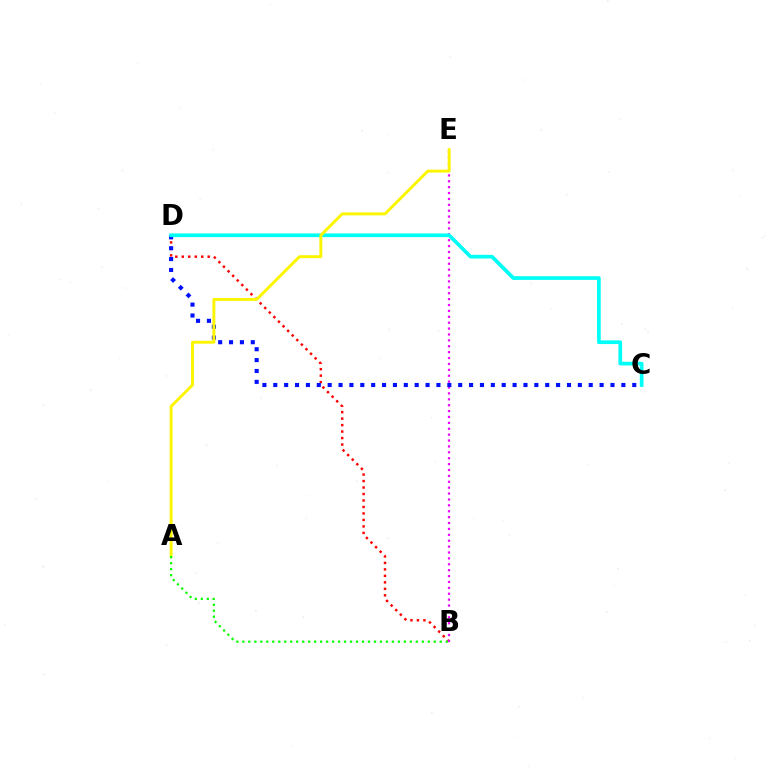{('B', 'D'): [{'color': '#ff0000', 'line_style': 'dotted', 'thickness': 1.76}], ('B', 'E'): [{'color': '#ee00ff', 'line_style': 'dotted', 'thickness': 1.6}], ('C', 'D'): [{'color': '#0010ff', 'line_style': 'dotted', 'thickness': 2.96}, {'color': '#00fff6', 'line_style': 'solid', 'thickness': 2.66}], ('A', 'E'): [{'color': '#fcf500', 'line_style': 'solid', 'thickness': 2.1}], ('A', 'B'): [{'color': '#08ff00', 'line_style': 'dotted', 'thickness': 1.63}]}